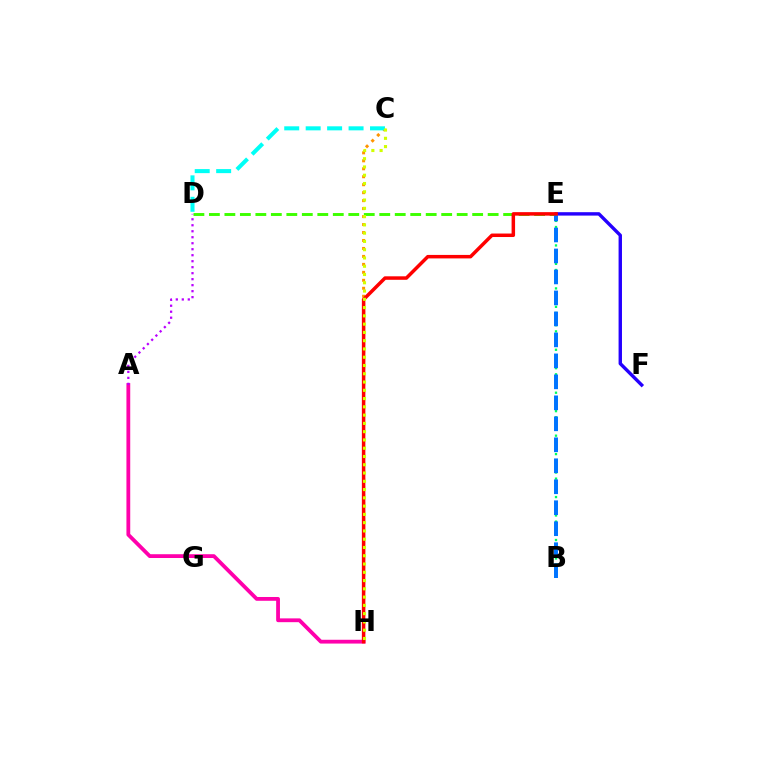{('D', 'E'): [{'color': '#3dff00', 'line_style': 'dashed', 'thickness': 2.1}], ('B', 'E'): [{'color': '#00ff5c', 'line_style': 'dotted', 'thickness': 1.67}, {'color': '#0074ff', 'line_style': 'dashed', 'thickness': 2.85}], ('E', 'F'): [{'color': '#2500ff', 'line_style': 'solid', 'thickness': 2.45}], ('C', 'H'): [{'color': '#ff9400', 'line_style': 'dotted', 'thickness': 2.16}, {'color': '#d1ff00', 'line_style': 'dotted', 'thickness': 2.25}], ('A', 'H'): [{'color': '#ff00ac', 'line_style': 'solid', 'thickness': 2.73}], ('C', 'D'): [{'color': '#00fff6', 'line_style': 'dashed', 'thickness': 2.91}], ('A', 'D'): [{'color': '#b900ff', 'line_style': 'dotted', 'thickness': 1.63}], ('E', 'H'): [{'color': '#ff0000', 'line_style': 'solid', 'thickness': 2.52}]}